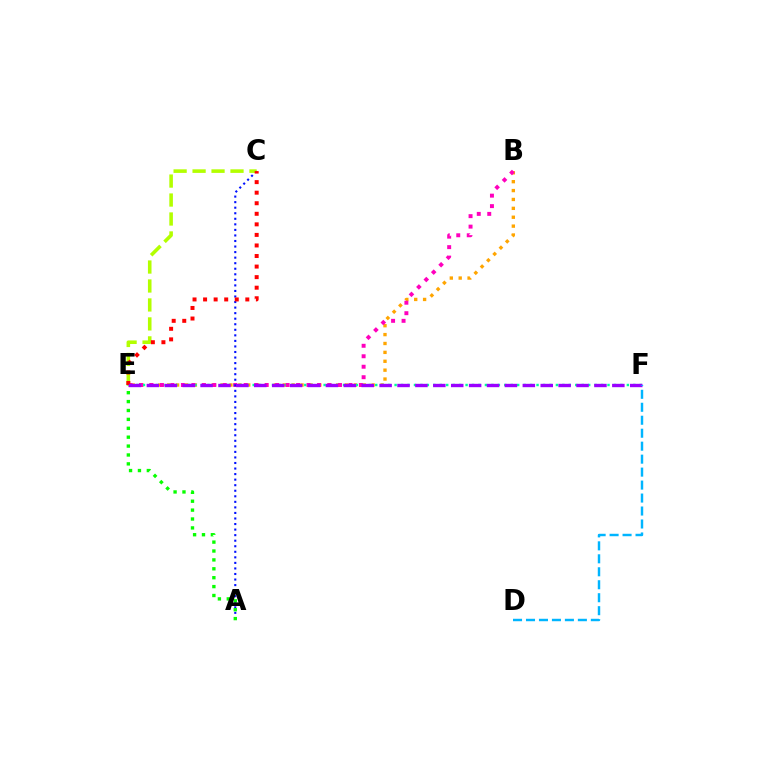{('B', 'E'): [{'color': '#ffa500', 'line_style': 'dotted', 'thickness': 2.42}, {'color': '#ff00bd', 'line_style': 'dotted', 'thickness': 2.85}], ('E', 'F'): [{'color': '#00ff9d', 'line_style': 'dotted', 'thickness': 1.75}, {'color': '#9b00ff', 'line_style': 'dashed', 'thickness': 2.43}], ('A', 'C'): [{'color': '#0010ff', 'line_style': 'dotted', 'thickness': 1.51}], ('C', 'E'): [{'color': '#b3ff00', 'line_style': 'dashed', 'thickness': 2.58}, {'color': '#ff0000', 'line_style': 'dotted', 'thickness': 2.87}], ('A', 'E'): [{'color': '#08ff00', 'line_style': 'dotted', 'thickness': 2.42}], ('D', 'F'): [{'color': '#00b5ff', 'line_style': 'dashed', 'thickness': 1.76}]}